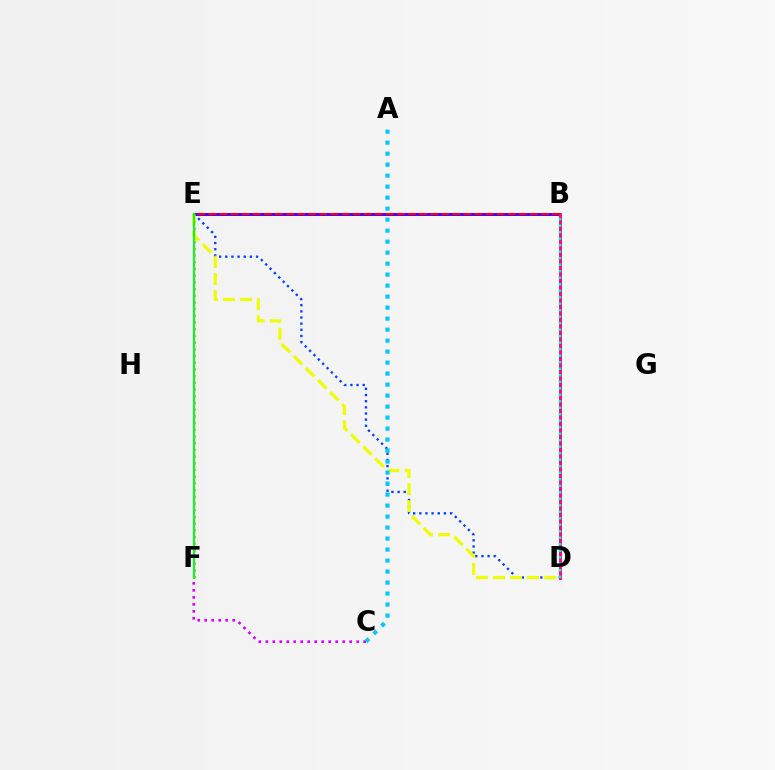{('B', 'E'): [{'color': '#4f00ff', 'line_style': 'solid', 'thickness': 2.17}, {'color': '#ff0000', 'line_style': 'dashed', 'thickness': 1.51}], ('E', 'F'): [{'color': '#ff8800', 'line_style': 'dotted', 'thickness': 1.82}, {'color': '#00ff27', 'line_style': 'solid', 'thickness': 1.52}], ('D', 'E'): [{'color': '#003fff', 'line_style': 'dotted', 'thickness': 1.67}, {'color': '#eeff00', 'line_style': 'dashed', 'thickness': 2.32}], ('C', 'F'): [{'color': '#d600ff', 'line_style': 'dotted', 'thickness': 1.9}], ('B', 'D'): [{'color': '#66ff00', 'line_style': 'solid', 'thickness': 1.96}, {'color': '#ff00a0', 'line_style': 'solid', 'thickness': 2.06}, {'color': '#00ffaf', 'line_style': 'dotted', 'thickness': 1.77}], ('A', 'C'): [{'color': '#00c7ff', 'line_style': 'dotted', 'thickness': 2.99}]}